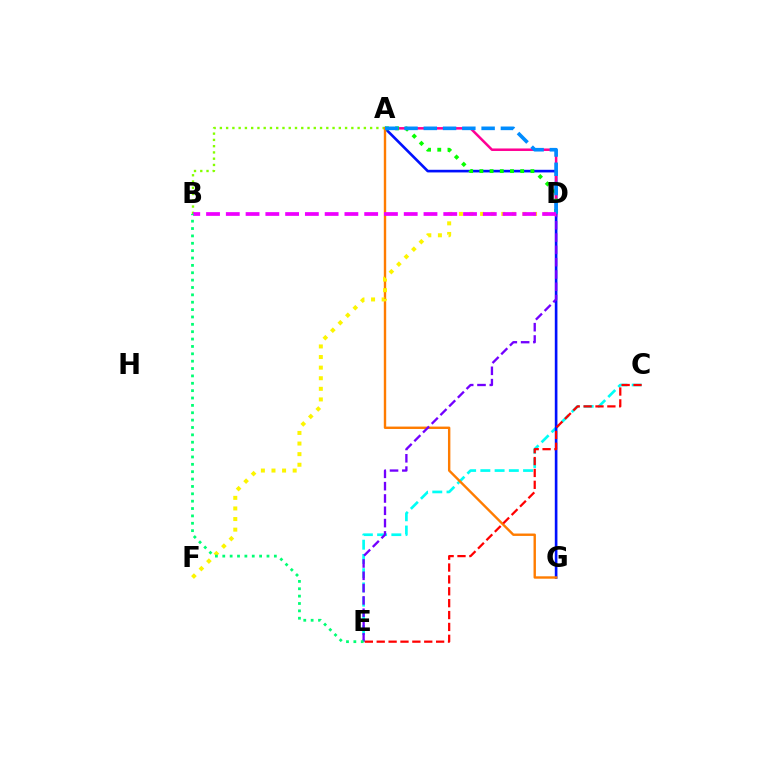{('C', 'E'): [{'color': '#00fff6', 'line_style': 'dashed', 'thickness': 1.93}, {'color': '#ff0000', 'line_style': 'dashed', 'thickness': 1.61}], ('A', 'G'): [{'color': '#0010ff', 'line_style': 'solid', 'thickness': 1.9}, {'color': '#ff7c00', 'line_style': 'solid', 'thickness': 1.73}], ('A', 'D'): [{'color': '#ff0094', 'line_style': 'solid', 'thickness': 1.81}, {'color': '#08ff00', 'line_style': 'dotted', 'thickness': 2.77}, {'color': '#008cff', 'line_style': 'dashed', 'thickness': 2.62}], ('A', 'B'): [{'color': '#84ff00', 'line_style': 'dotted', 'thickness': 1.7}], ('D', 'E'): [{'color': '#7200ff', 'line_style': 'dashed', 'thickness': 1.67}], ('D', 'F'): [{'color': '#fcf500', 'line_style': 'dotted', 'thickness': 2.88}], ('B', 'D'): [{'color': '#ee00ff', 'line_style': 'dashed', 'thickness': 2.69}], ('B', 'E'): [{'color': '#00ff74', 'line_style': 'dotted', 'thickness': 2.0}]}